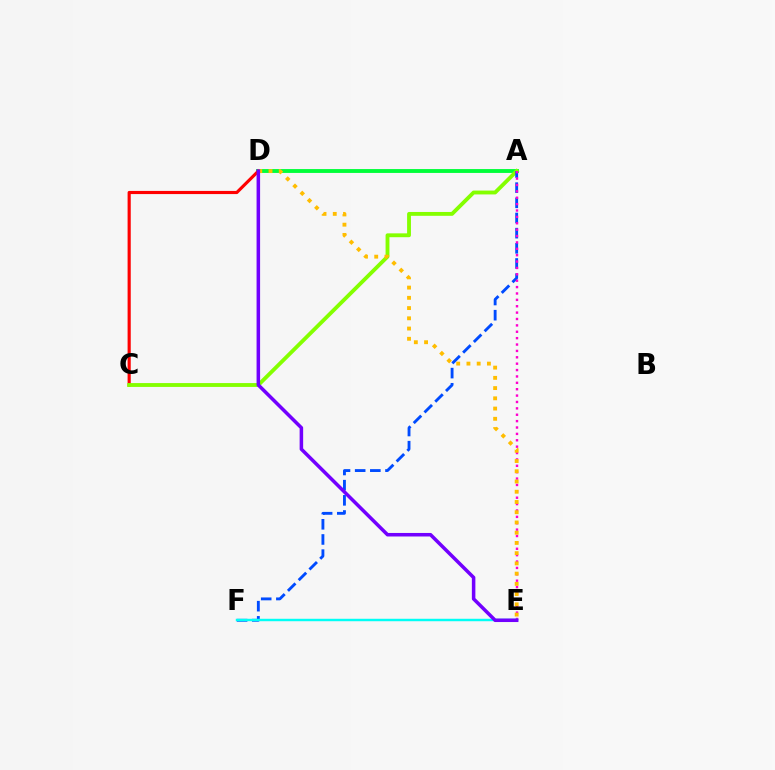{('A', 'D'): [{'color': '#00ff39', 'line_style': 'solid', 'thickness': 2.79}], ('C', 'D'): [{'color': '#ff0000', 'line_style': 'solid', 'thickness': 2.27}], ('A', 'C'): [{'color': '#84ff00', 'line_style': 'solid', 'thickness': 2.77}], ('A', 'F'): [{'color': '#004bff', 'line_style': 'dashed', 'thickness': 2.06}], ('A', 'E'): [{'color': '#ff00cf', 'line_style': 'dotted', 'thickness': 1.73}], ('E', 'F'): [{'color': '#00fff6', 'line_style': 'solid', 'thickness': 1.76}], ('D', 'E'): [{'color': '#ffbd00', 'line_style': 'dotted', 'thickness': 2.78}, {'color': '#7200ff', 'line_style': 'solid', 'thickness': 2.54}]}